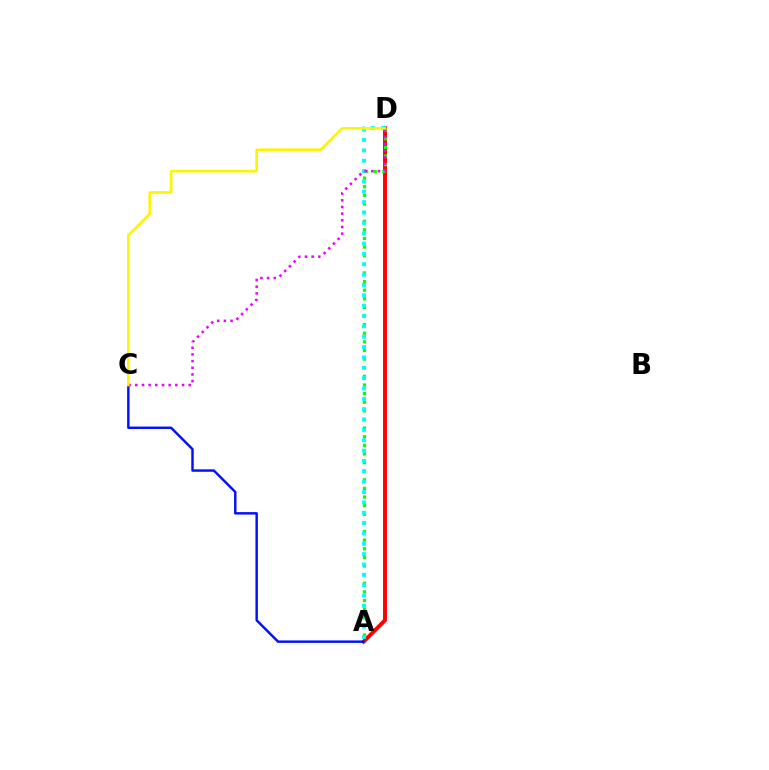{('A', 'D'): [{'color': '#ff0000', 'line_style': 'solid', 'thickness': 2.83}, {'color': '#08ff00', 'line_style': 'dotted', 'thickness': 2.34}, {'color': '#00fff6', 'line_style': 'dotted', 'thickness': 2.81}], ('C', 'D'): [{'color': '#ee00ff', 'line_style': 'dotted', 'thickness': 1.81}, {'color': '#fcf500', 'line_style': 'solid', 'thickness': 1.89}], ('A', 'C'): [{'color': '#0010ff', 'line_style': 'solid', 'thickness': 1.76}]}